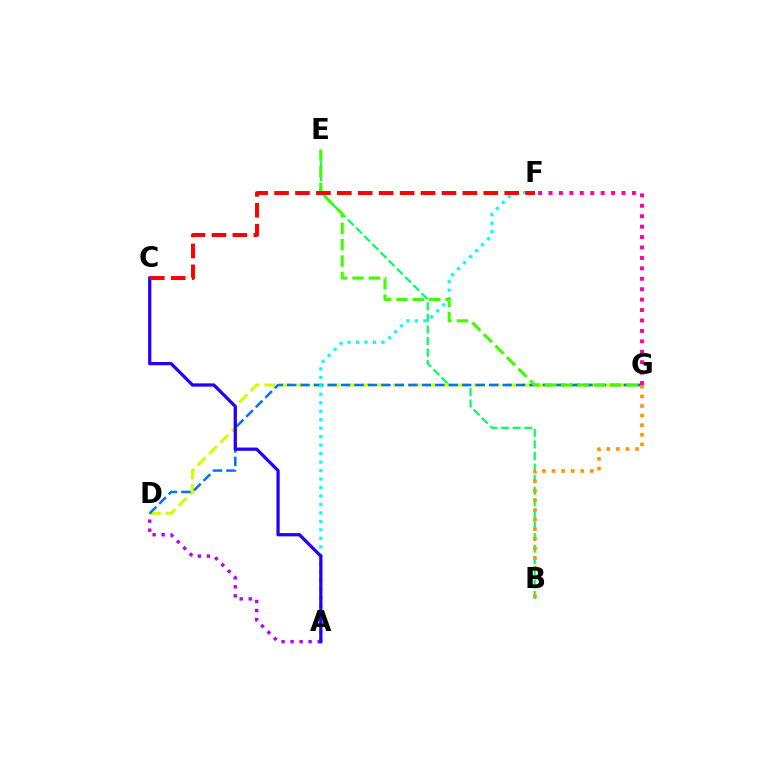{('B', 'E'): [{'color': '#00ff5c', 'line_style': 'dashed', 'thickness': 1.57}], ('D', 'G'): [{'color': '#d1ff00', 'line_style': 'dashed', 'thickness': 2.18}, {'color': '#0074ff', 'line_style': 'dashed', 'thickness': 1.83}], ('F', 'G'): [{'color': '#ff00ac', 'line_style': 'dotted', 'thickness': 2.83}], ('A', 'F'): [{'color': '#00fff6', 'line_style': 'dotted', 'thickness': 2.3}], ('A', 'D'): [{'color': '#b900ff', 'line_style': 'dotted', 'thickness': 2.45}], ('A', 'C'): [{'color': '#2500ff', 'line_style': 'solid', 'thickness': 2.35}], ('B', 'G'): [{'color': '#ff9400', 'line_style': 'dotted', 'thickness': 2.61}], ('E', 'G'): [{'color': '#3dff00', 'line_style': 'dashed', 'thickness': 2.22}], ('C', 'F'): [{'color': '#ff0000', 'line_style': 'dashed', 'thickness': 2.84}]}